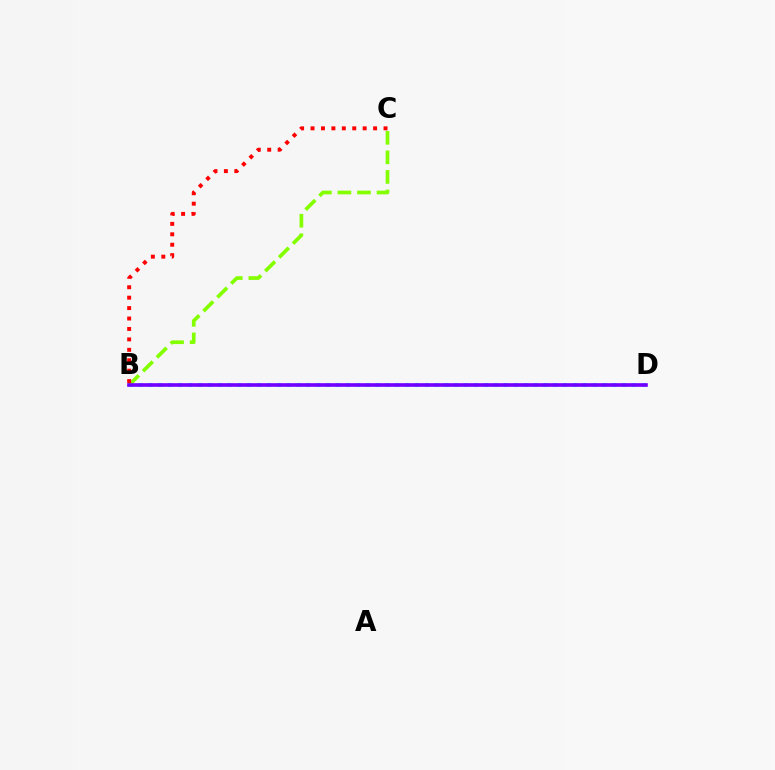{('B', 'D'): [{'color': '#00fff6', 'line_style': 'dotted', 'thickness': 2.68}, {'color': '#7200ff', 'line_style': 'solid', 'thickness': 2.62}], ('B', 'C'): [{'color': '#84ff00', 'line_style': 'dashed', 'thickness': 2.66}, {'color': '#ff0000', 'line_style': 'dotted', 'thickness': 2.83}]}